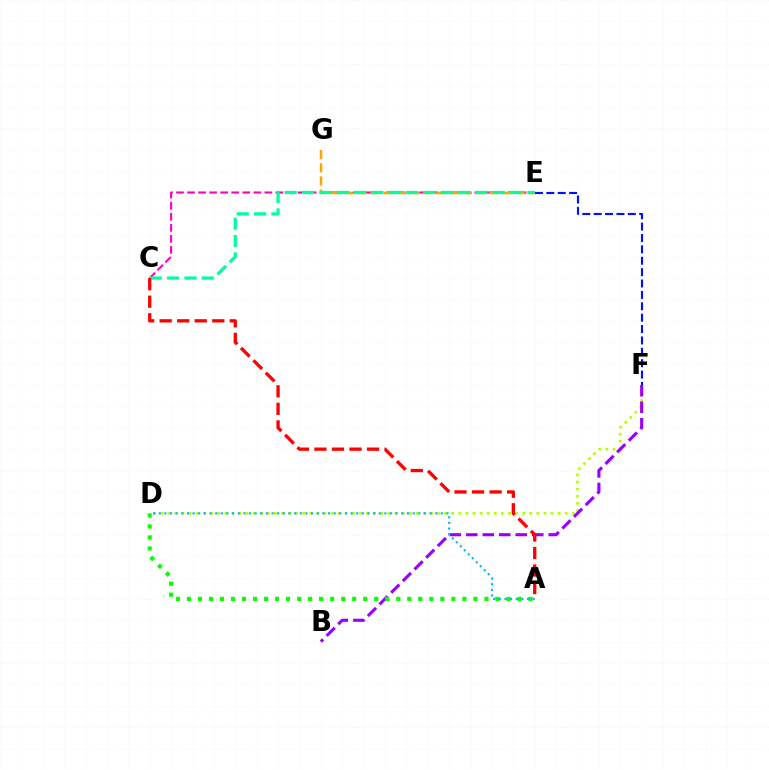{('D', 'F'): [{'color': '#b3ff00', 'line_style': 'dotted', 'thickness': 1.93}], ('B', 'F'): [{'color': '#9b00ff', 'line_style': 'dashed', 'thickness': 2.24}], ('A', 'D'): [{'color': '#08ff00', 'line_style': 'dotted', 'thickness': 2.99}, {'color': '#00b5ff', 'line_style': 'dotted', 'thickness': 1.53}], ('C', 'E'): [{'color': '#ff00bd', 'line_style': 'dashed', 'thickness': 1.5}, {'color': '#00ff9d', 'line_style': 'dashed', 'thickness': 2.35}], ('E', 'F'): [{'color': '#0010ff', 'line_style': 'dashed', 'thickness': 1.55}], ('E', 'G'): [{'color': '#ffa500', 'line_style': 'dashed', 'thickness': 1.79}], ('A', 'C'): [{'color': '#ff0000', 'line_style': 'dashed', 'thickness': 2.38}]}